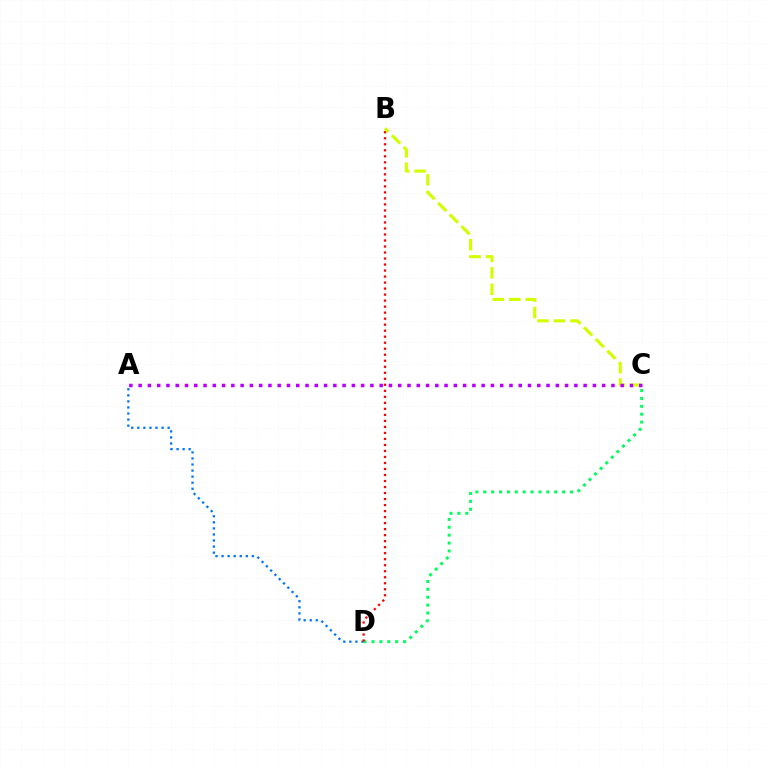{('B', 'C'): [{'color': '#d1ff00', 'line_style': 'dashed', 'thickness': 2.24}], ('A', 'D'): [{'color': '#0074ff', 'line_style': 'dotted', 'thickness': 1.65}], ('C', 'D'): [{'color': '#00ff5c', 'line_style': 'dotted', 'thickness': 2.14}], ('B', 'D'): [{'color': '#ff0000', 'line_style': 'dotted', 'thickness': 1.63}], ('A', 'C'): [{'color': '#b900ff', 'line_style': 'dotted', 'thickness': 2.52}]}